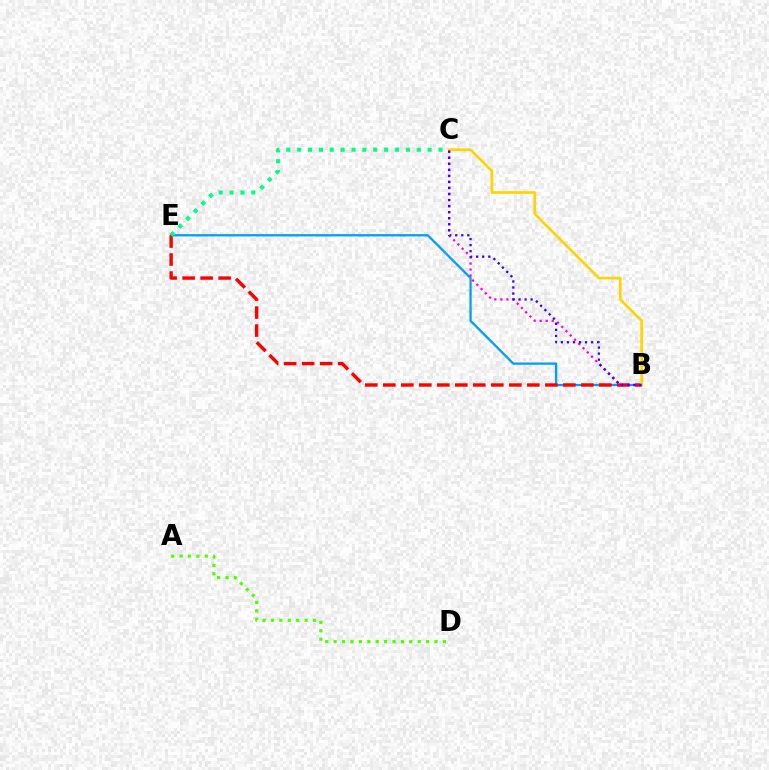{('B', 'E'): [{'color': '#009eff', 'line_style': 'solid', 'thickness': 1.64}, {'color': '#ff0000', 'line_style': 'dashed', 'thickness': 2.45}], ('C', 'E'): [{'color': '#00ff86', 'line_style': 'dotted', 'thickness': 2.95}], ('A', 'D'): [{'color': '#4fff00', 'line_style': 'dotted', 'thickness': 2.28}], ('B', 'C'): [{'color': '#ff00ed', 'line_style': 'dotted', 'thickness': 1.64}, {'color': '#ffd500', 'line_style': 'solid', 'thickness': 1.93}, {'color': '#3700ff', 'line_style': 'dotted', 'thickness': 1.64}]}